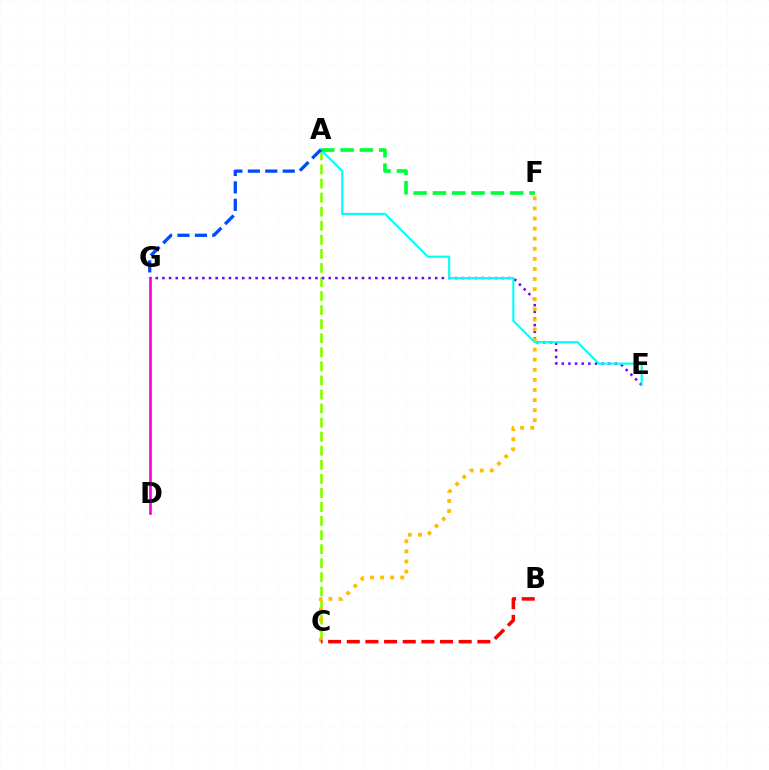{('A', 'C'): [{'color': '#84ff00', 'line_style': 'dashed', 'thickness': 1.91}], ('E', 'G'): [{'color': '#7200ff', 'line_style': 'dotted', 'thickness': 1.81}], ('C', 'F'): [{'color': '#ffbd00', 'line_style': 'dotted', 'thickness': 2.74}], ('B', 'C'): [{'color': '#ff0000', 'line_style': 'dashed', 'thickness': 2.53}], ('A', 'E'): [{'color': '#00fff6', 'line_style': 'solid', 'thickness': 1.52}], ('A', 'F'): [{'color': '#00ff39', 'line_style': 'dashed', 'thickness': 2.63}], ('D', 'G'): [{'color': '#ff00cf', 'line_style': 'solid', 'thickness': 1.92}], ('A', 'G'): [{'color': '#004bff', 'line_style': 'dashed', 'thickness': 2.37}]}